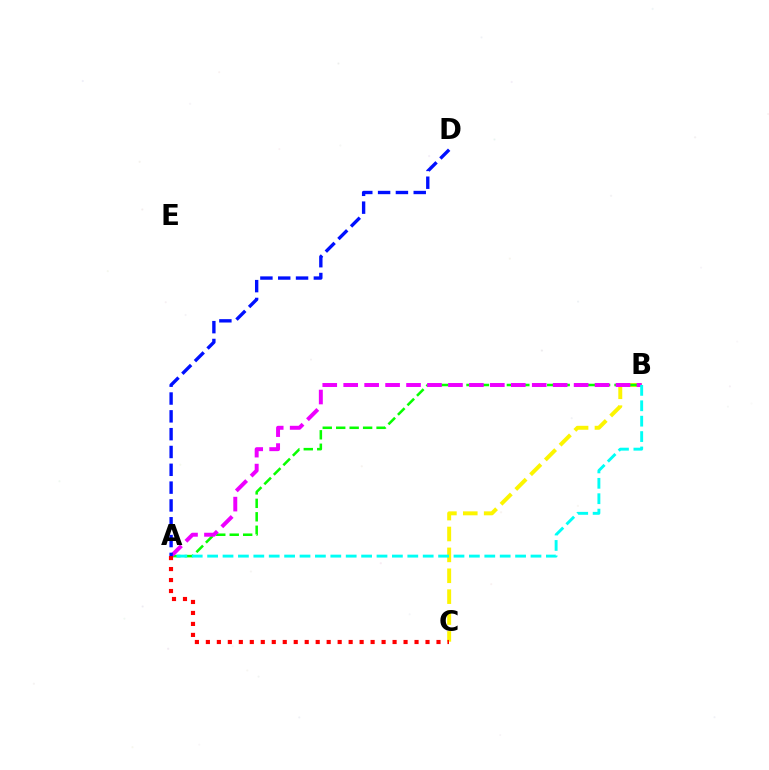{('B', 'C'): [{'color': '#fcf500', 'line_style': 'dashed', 'thickness': 2.84}], ('A', 'B'): [{'color': '#08ff00', 'line_style': 'dashed', 'thickness': 1.83}, {'color': '#ee00ff', 'line_style': 'dashed', 'thickness': 2.85}, {'color': '#00fff6', 'line_style': 'dashed', 'thickness': 2.09}], ('A', 'C'): [{'color': '#ff0000', 'line_style': 'dotted', 'thickness': 2.98}], ('A', 'D'): [{'color': '#0010ff', 'line_style': 'dashed', 'thickness': 2.42}]}